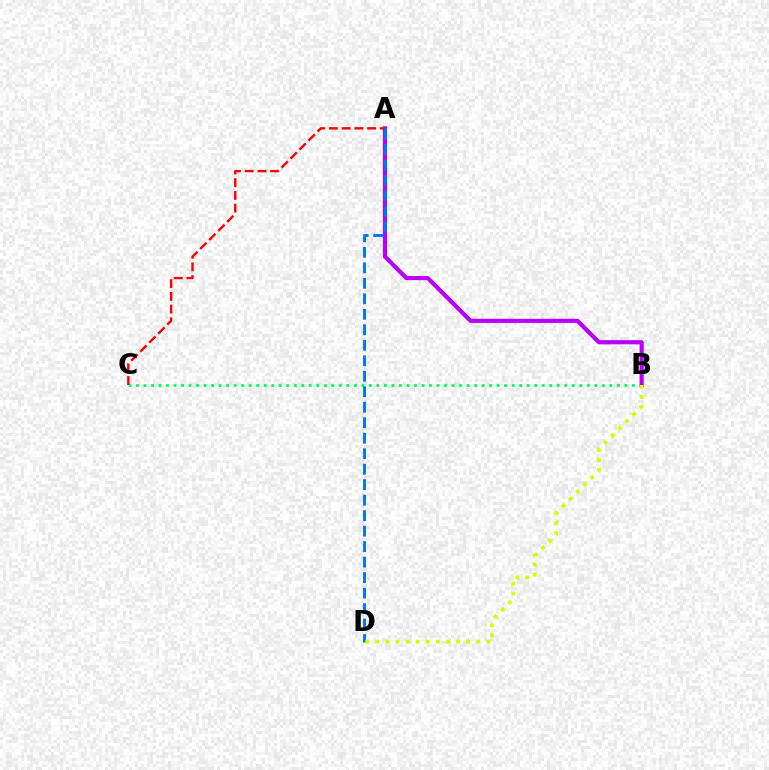{('B', 'C'): [{'color': '#00ff5c', 'line_style': 'dotted', 'thickness': 2.04}], ('A', 'B'): [{'color': '#b900ff', 'line_style': 'solid', 'thickness': 2.99}], ('A', 'C'): [{'color': '#ff0000', 'line_style': 'dashed', 'thickness': 1.73}], ('A', 'D'): [{'color': '#0074ff', 'line_style': 'dashed', 'thickness': 2.1}], ('B', 'D'): [{'color': '#d1ff00', 'line_style': 'dotted', 'thickness': 2.74}]}